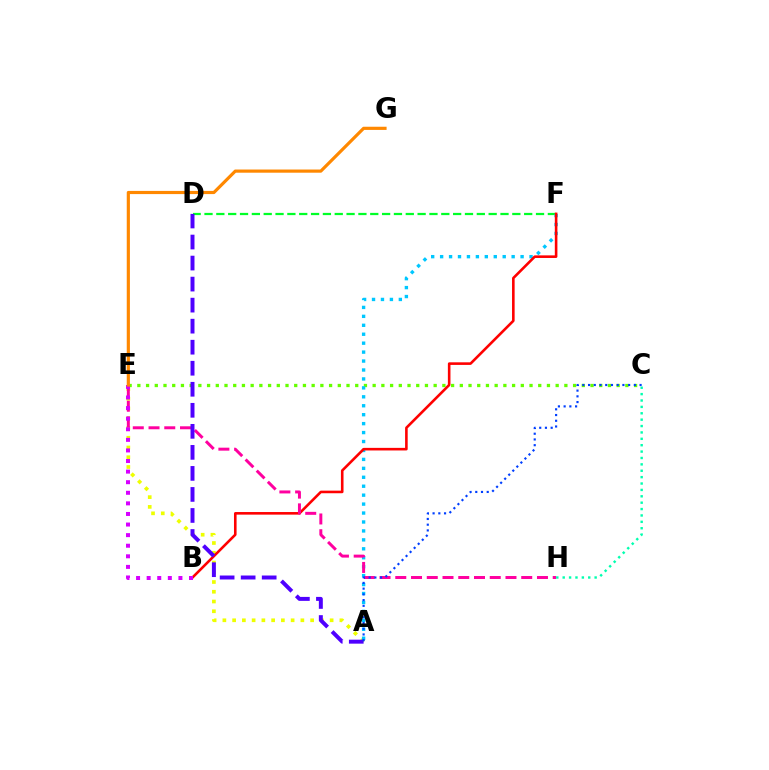{('A', 'E'): [{'color': '#eeff00', 'line_style': 'dotted', 'thickness': 2.65}], ('C', 'E'): [{'color': '#66ff00', 'line_style': 'dotted', 'thickness': 2.37}], ('D', 'F'): [{'color': '#00ff27', 'line_style': 'dashed', 'thickness': 1.61}], ('A', 'F'): [{'color': '#00c7ff', 'line_style': 'dotted', 'thickness': 2.43}], ('B', 'F'): [{'color': '#ff0000', 'line_style': 'solid', 'thickness': 1.87}], ('E', 'H'): [{'color': '#ff00a0', 'line_style': 'dashed', 'thickness': 2.14}], ('B', 'E'): [{'color': '#d600ff', 'line_style': 'dotted', 'thickness': 2.88}], ('E', 'G'): [{'color': '#ff8800', 'line_style': 'solid', 'thickness': 2.28}], ('A', 'D'): [{'color': '#4f00ff', 'line_style': 'dashed', 'thickness': 2.86}], ('C', 'H'): [{'color': '#00ffaf', 'line_style': 'dotted', 'thickness': 1.74}], ('A', 'C'): [{'color': '#003fff', 'line_style': 'dotted', 'thickness': 1.56}]}